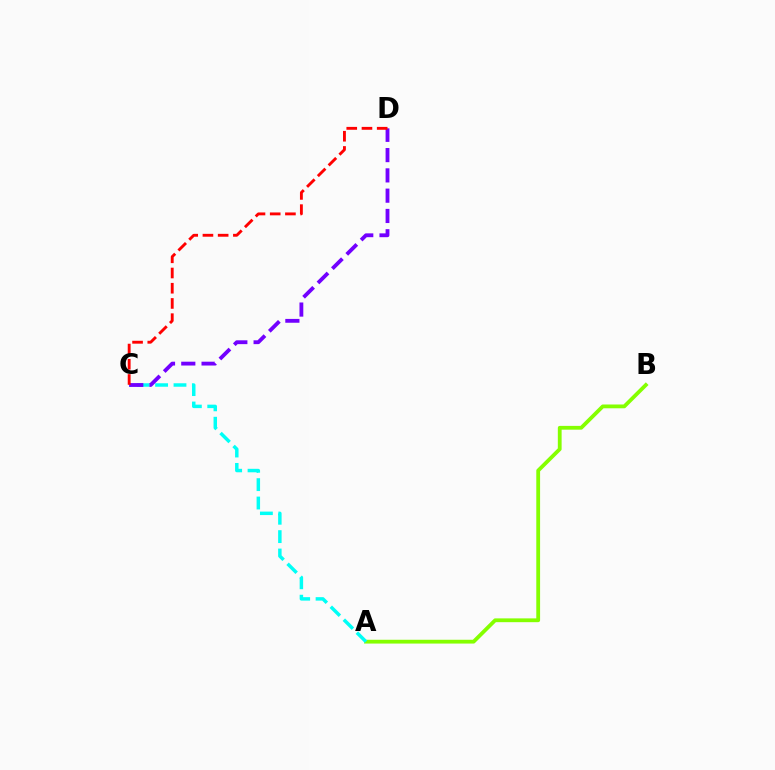{('A', 'B'): [{'color': '#84ff00', 'line_style': 'solid', 'thickness': 2.73}], ('A', 'C'): [{'color': '#00fff6', 'line_style': 'dashed', 'thickness': 2.5}], ('C', 'D'): [{'color': '#7200ff', 'line_style': 'dashed', 'thickness': 2.76}, {'color': '#ff0000', 'line_style': 'dashed', 'thickness': 2.07}]}